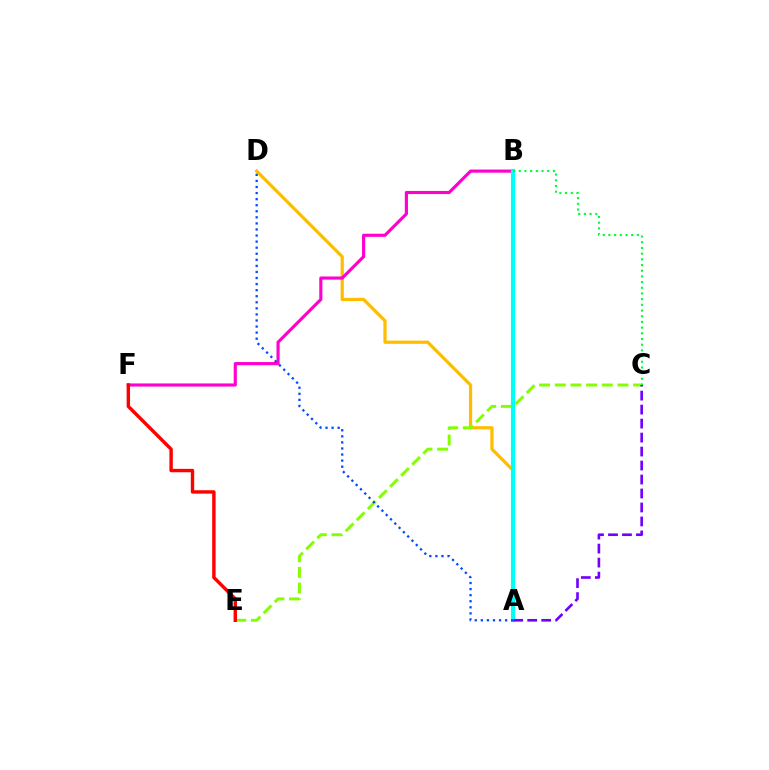{('A', 'D'): [{'color': '#ffbd00', 'line_style': 'solid', 'thickness': 2.32}, {'color': '#004bff', 'line_style': 'dotted', 'thickness': 1.65}], ('B', 'F'): [{'color': '#ff00cf', 'line_style': 'solid', 'thickness': 2.26}], ('C', 'E'): [{'color': '#84ff00', 'line_style': 'dashed', 'thickness': 2.13}], ('A', 'B'): [{'color': '#00fff6', 'line_style': 'solid', 'thickness': 2.99}], ('B', 'C'): [{'color': '#00ff39', 'line_style': 'dotted', 'thickness': 1.55}], ('A', 'C'): [{'color': '#7200ff', 'line_style': 'dashed', 'thickness': 1.9}], ('E', 'F'): [{'color': '#ff0000', 'line_style': 'solid', 'thickness': 2.45}]}